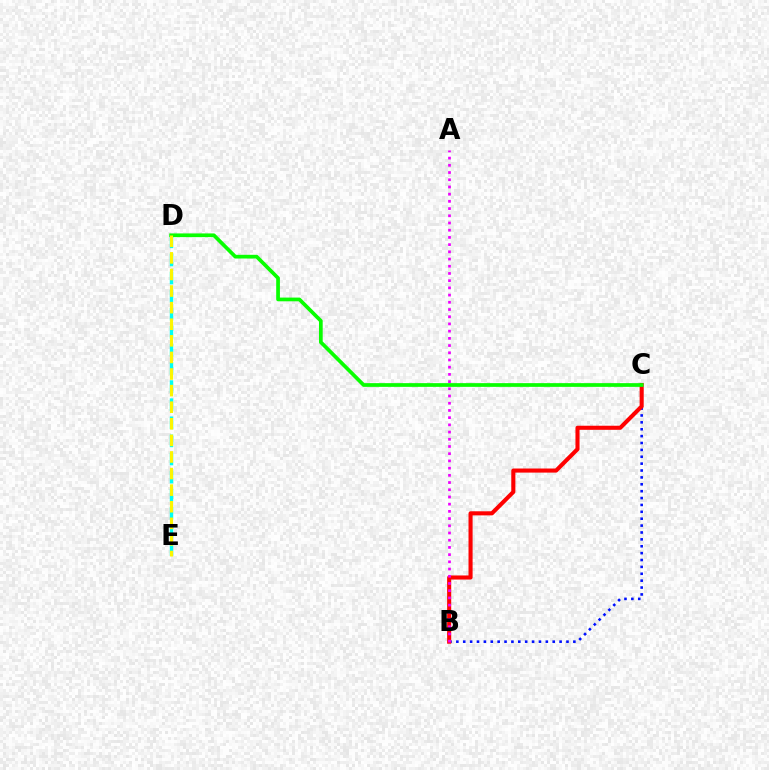{('D', 'E'): [{'color': '#00fff6', 'line_style': 'dashed', 'thickness': 2.46}, {'color': '#fcf500', 'line_style': 'dashed', 'thickness': 2.25}], ('B', 'C'): [{'color': '#0010ff', 'line_style': 'dotted', 'thickness': 1.87}, {'color': '#ff0000', 'line_style': 'solid', 'thickness': 2.94}], ('C', 'D'): [{'color': '#08ff00', 'line_style': 'solid', 'thickness': 2.67}], ('A', 'B'): [{'color': '#ee00ff', 'line_style': 'dotted', 'thickness': 1.96}]}